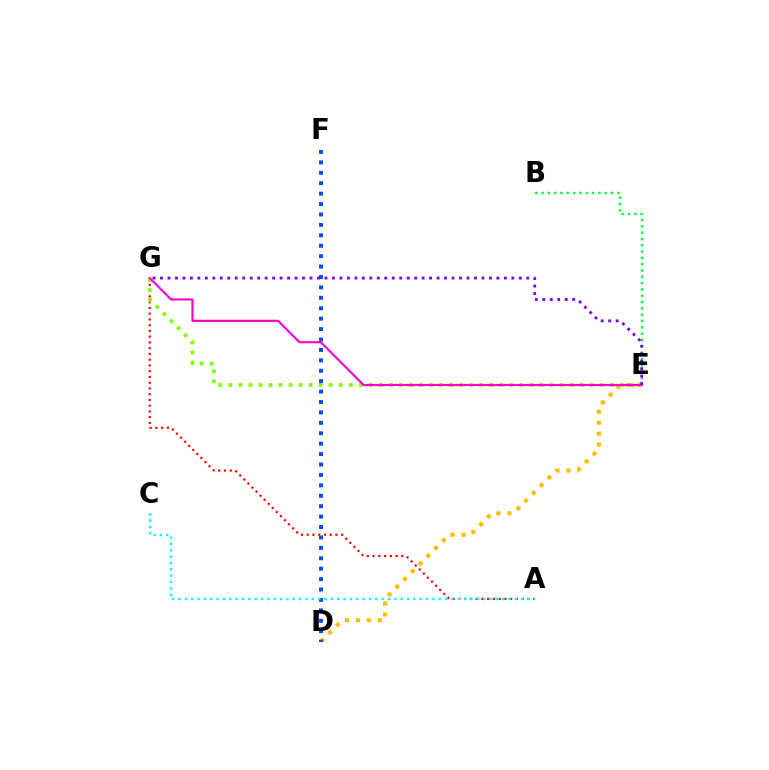{('B', 'E'): [{'color': '#00ff39', 'line_style': 'dotted', 'thickness': 1.72}], ('A', 'G'): [{'color': '#ff0000', 'line_style': 'dotted', 'thickness': 1.56}], ('D', 'E'): [{'color': '#ffbd00', 'line_style': 'dotted', 'thickness': 2.98}], ('E', 'G'): [{'color': '#84ff00', 'line_style': 'dotted', 'thickness': 2.73}, {'color': '#ff00cf', 'line_style': 'solid', 'thickness': 1.56}, {'color': '#7200ff', 'line_style': 'dotted', 'thickness': 2.03}], ('D', 'F'): [{'color': '#004bff', 'line_style': 'dotted', 'thickness': 2.83}], ('A', 'C'): [{'color': '#00fff6', 'line_style': 'dotted', 'thickness': 1.72}]}